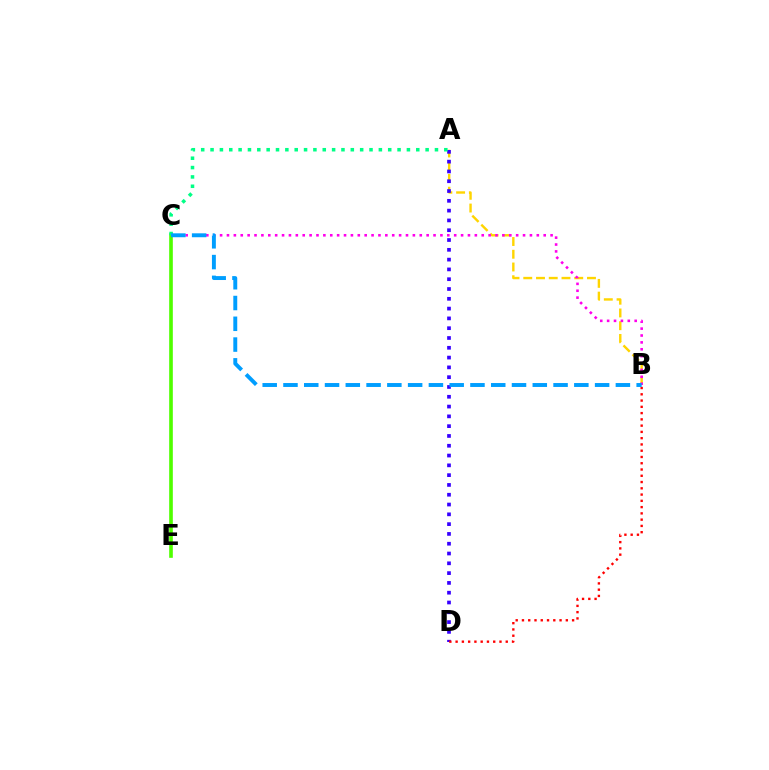{('A', 'B'): [{'color': '#ffd500', 'line_style': 'dashed', 'thickness': 1.73}], ('B', 'C'): [{'color': '#ff00ed', 'line_style': 'dotted', 'thickness': 1.87}, {'color': '#009eff', 'line_style': 'dashed', 'thickness': 2.82}], ('A', 'D'): [{'color': '#3700ff', 'line_style': 'dotted', 'thickness': 2.66}], ('C', 'E'): [{'color': '#4fff00', 'line_style': 'solid', 'thickness': 2.62}], ('B', 'D'): [{'color': '#ff0000', 'line_style': 'dotted', 'thickness': 1.7}], ('A', 'C'): [{'color': '#00ff86', 'line_style': 'dotted', 'thickness': 2.54}]}